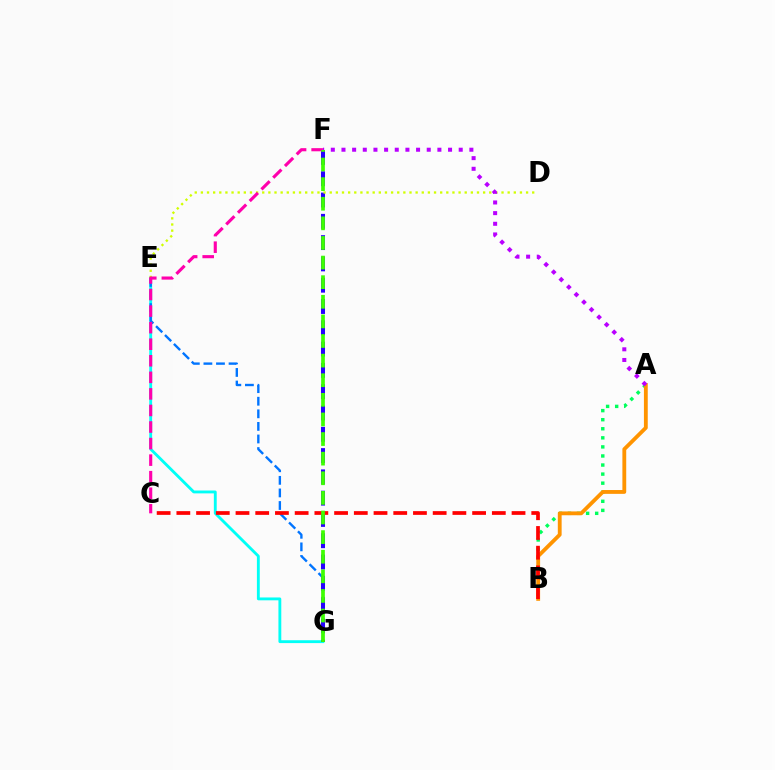{('E', 'G'): [{'color': '#00fff6', 'line_style': 'solid', 'thickness': 2.06}, {'color': '#0074ff', 'line_style': 'dashed', 'thickness': 1.71}], ('A', 'B'): [{'color': '#00ff5c', 'line_style': 'dotted', 'thickness': 2.46}, {'color': '#ff9400', 'line_style': 'solid', 'thickness': 2.75}], ('F', 'G'): [{'color': '#2500ff', 'line_style': 'dashed', 'thickness': 2.89}, {'color': '#3dff00', 'line_style': 'dashed', 'thickness': 2.66}], ('B', 'C'): [{'color': '#ff0000', 'line_style': 'dashed', 'thickness': 2.68}], ('D', 'E'): [{'color': '#d1ff00', 'line_style': 'dotted', 'thickness': 1.67}], ('C', 'F'): [{'color': '#ff00ac', 'line_style': 'dashed', 'thickness': 2.25}], ('A', 'F'): [{'color': '#b900ff', 'line_style': 'dotted', 'thickness': 2.9}]}